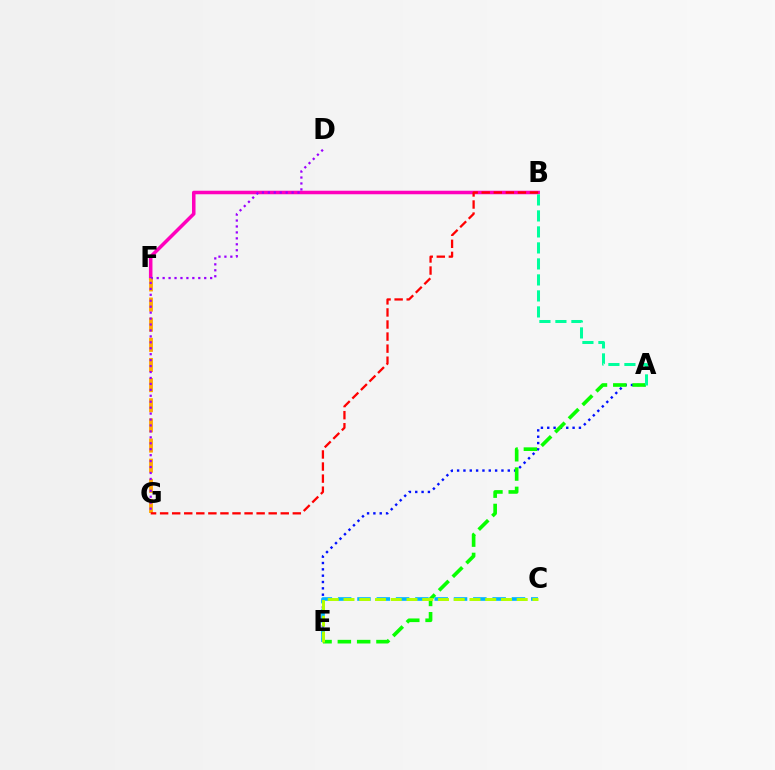{('A', 'E'): [{'color': '#0010ff', 'line_style': 'dotted', 'thickness': 1.72}, {'color': '#08ff00', 'line_style': 'dashed', 'thickness': 2.62}], ('B', 'F'): [{'color': '#ff00bd', 'line_style': 'solid', 'thickness': 2.54}], ('C', 'E'): [{'color': '#00b5ff', 'line_style': 'dashed', 'thickness': 2.62}, {'color': '#b3ff00', 'line_style': 'dashed', 'thickness': 2.14}], ('F', 'G'): [{'color': '#ffa500', 'line_style': 'dashed', 'thickness': 2.74}], ('D', 'G'): [{'color': '#9b00ff', 'line_style': 'dotted', 'thickness': 1.61}], ('A', 'B'): [{'color': '#00ff9d', 'line_style': 'dashed', 'thickness': 2.17}], ('B', 'G'): [{'color': '#ff0000', 'line_style': 'dashed', 'thickness': 1.64}]}